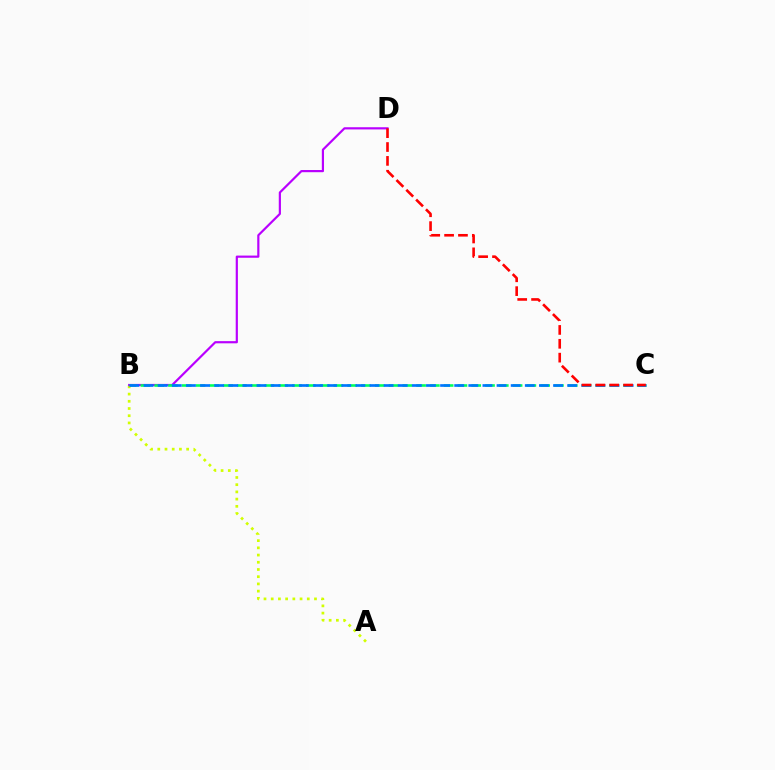{('A', 'B'): [{'color': '#d1ff00', 'line_style': 'dotted', 'thickness': 1.96}], ('B', 'D'): [{'color': '#b900ff', 'line_style': 'solid', 'thickness': 1.58}], ('B', 'C'): [{'color': '#00ff5c', 'line_style': 'dashed', 'thickness': 1.87}, {'color': '#0074ff', 'line_style': 'dashed', 'thickness': 1.92}], ('C', 'D'): [{'color': '#ff0000', 'line_style': 'dashed', 'thickness': 1.88}]}